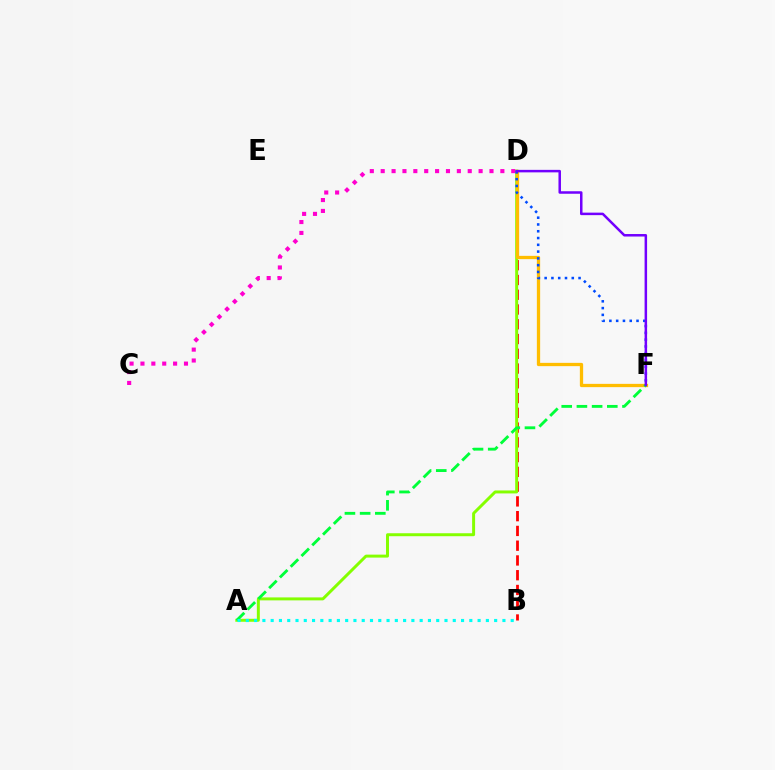{('B', 'D'): [{'color': '#ff0000', 'line_style': 'dashed', 'thickness': 2.01}], ('C', 'D'): [{'color': '#ff00cf', 'line_style': 'dotted', 'thickness': 2.96}], ('A', 'D'): [{'color': '#84ff00', 'line_style': 'solid', 'thickness': 2.14}], ('D', 'F'): [{'color': '#ffbd00', 'line_style': 'solid', 'thickness': 2.37}, {'color': '#004bff', 'line_style': 'dotted', 'thickness': 1.84}, {'color': '#7200ff', 'line_style': 'solid', 'thickness': 1.81}], ('A', 'F'): [{'color': '#00ff39', 'line_style': 'dashed', 'thickness': 2.06}], ('A', 'B'): [{'color': '#00fff6', 'line_style': 'dotted', 'thickness': 2.25}]}